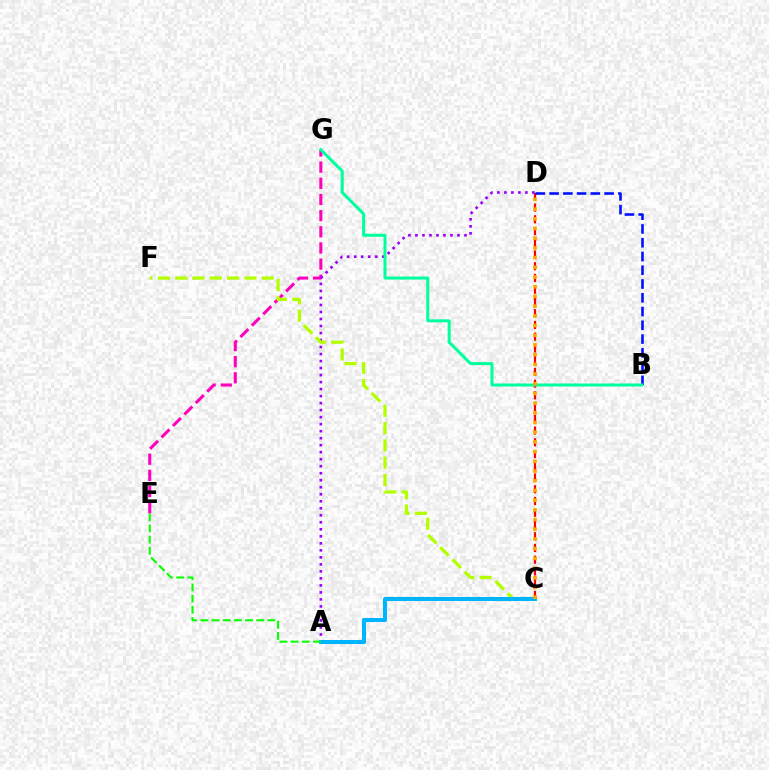{('E', 'G'): [{'color': '#ff00bd', 'line_style': 'dashed', 'thickness': 2.2}], ('C', 'D'): [{'color': '#ff0000', 'line_style': 'dashed', 'thickness': 1.59}, {'color': '#ffa500', 'line_style': 'dotted', 'thickness': 2.64}], ('A', 'D'): [{'color': '#9b00ff', 'line_style': 'dotted', 'thickness': 1.9}], ('B', 'D'): [{'color': '#0010ff', 'line_style': 'dashed', 'thickness': 1.87}], ('C', 'F'): [{'color': '#b3ff00', 'line_style': 'dashed', 'thickness': 2.35}], ('A', 'C'): [{'color': '#00b5ff', 'line_style': 'solid', 'thickness': 2.9}], ('B', 'G'): [{'color': '#00ff9d', 'line_style': 'solid', 'thickness': 2.18}], ('A', 'E'): [{'color': '#08ff00', 'line_style': 'dashed', 'thickness': 1.52}]}